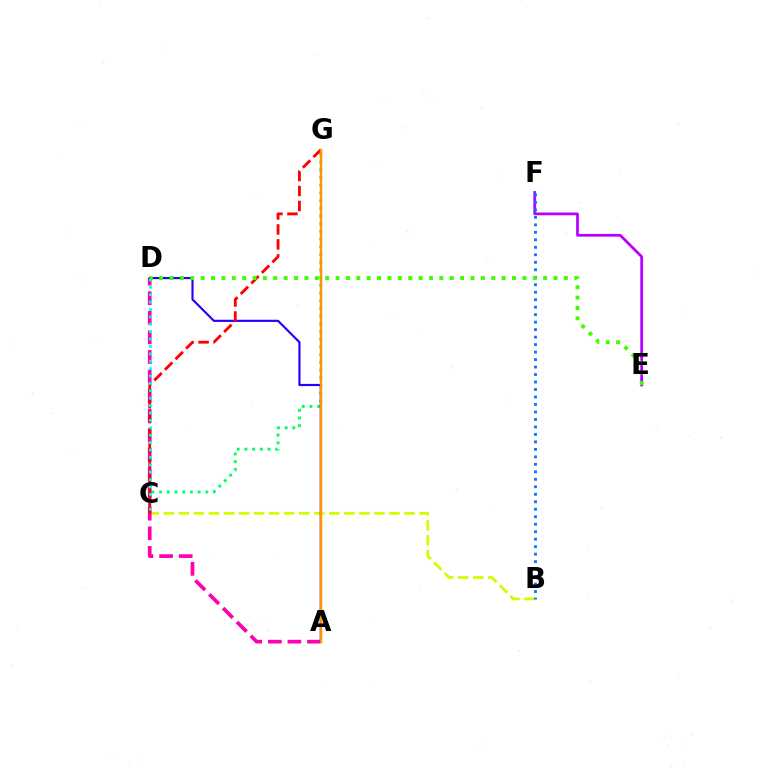{('B', 'C'): [{'color': '#d1ff00', 'line_style': 'dashed', 'thickness': 2.04}], ('C', 'G'): [{'color': '#00ff5c', 'line_style': 'dotted', 'thickness': 2.09}, {'color': '#ff0000', 'line_style': 'dashed', 'thickness': 2.03}], ('A', 'D'): [{'color': '#ff00ac', 'line_style': 'dashed', 'thickness': 2.66}, {'color': '#2500ff', 'line_style': 'solid', 'thickness': 1.55}], ('A', 'G'): [{'color': '#ff9400', 'line_style': 'solid', 'thickness': 1.74}], ('E', 'F'): [{'color': '#b900ff', 'line_style': 'solid', 'thickness': 2.0}], ('C', 'D'): [{'color': '#00fff6', 'line_style': 'dotted', 'thickness': 2.01}], ('B', 'F'): [{'color': '#0074ff', 'line_style': 'dotted', 'thickness': 2.03}], ('D', 'E'): [{'color': '#3dff00', 'line_style': 'dotted', 'thickness': 2.82}]}